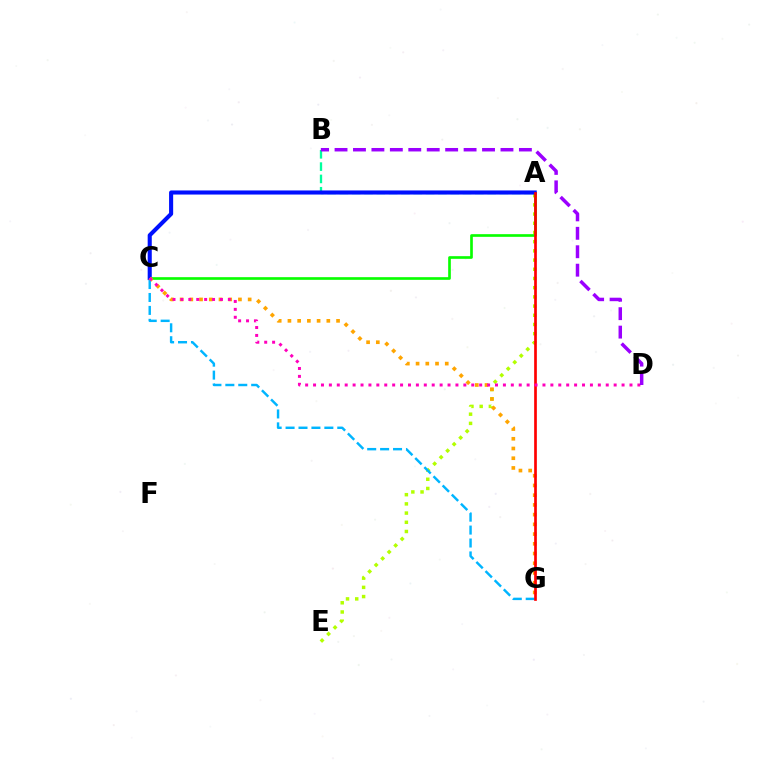{('A', 'B'): [{'color': '#00ff9d', 'line_style': 'dashed', 'thickness': 1.67}], ('A', 'E'): [{'color': '#b3ff00', 'line_style': 'dotted', 'thickness': 2.5}], ('A', 'C'): [{'color': '#08ff00', 'line_style': 'solid', 'thickness': 1.92}, {'color': '#0010ff', 'line_style': 'solid', 'thickness': 2.95}], ('C', 'G'): [{'color': '#ffa500', 'line_style': 'dotted', 'thickness': 2.64}, {'color': '#00b5ff', 'line_style': 'dashed', 'thickness': 1.76}], ('A', 'G'): [{'color': '#ff0000', 'line_style': 'solid', 'thickness': 1.93}], ('C', 'D'): [{'color': '#ff00bd', 'line_style': 'dotted', 'thickness': 2.15}], ('B', 'D'): [{'color': '#9b00ff', 'line_style': 'dashed', 'thickness': 2.5}]}